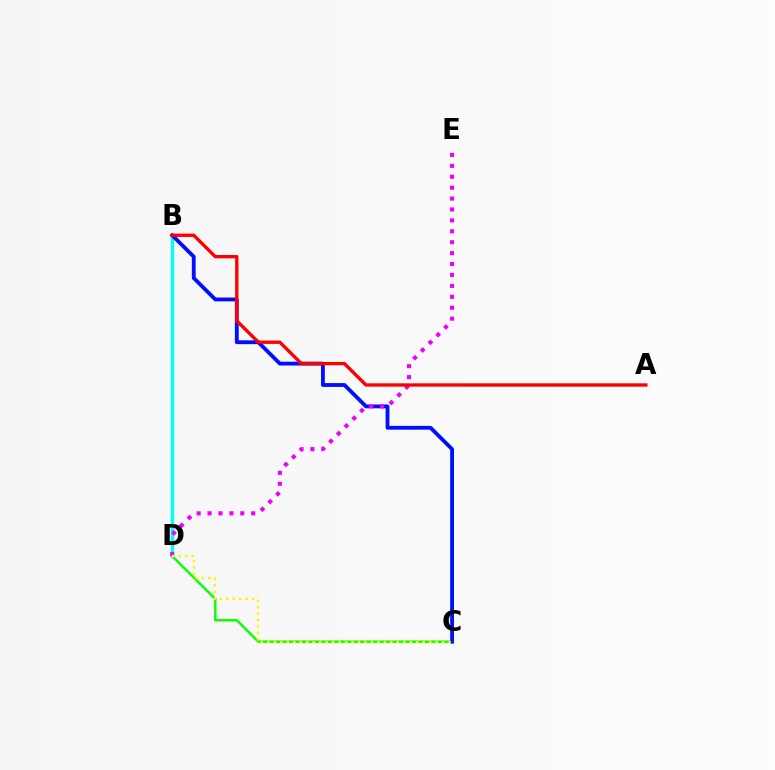{('C', 'D'): [{'color': '#08ff00', 'line_style': 'solid', 'thickness': 1.75}, {'color': '#fcf500', 'line_style': 'dotted', 'thickness': 1.76}], ('B', 'D'): [{'color': '#00fff6', 'line_style': 'solid', 'thickness': 2.44}], ('B', 'C'): [{'color': '#0010ff', 'line_style': 'solid', 'thickness': 2.76}], ('D', 'E'): [{'color': '#ee00ff', 'line_style': 'dotted', 'thickness': 2.97}], ('A', 'B'): [{'color': '#ff0000', 'line_style': 'solid', 'thickness': 2.41}]}